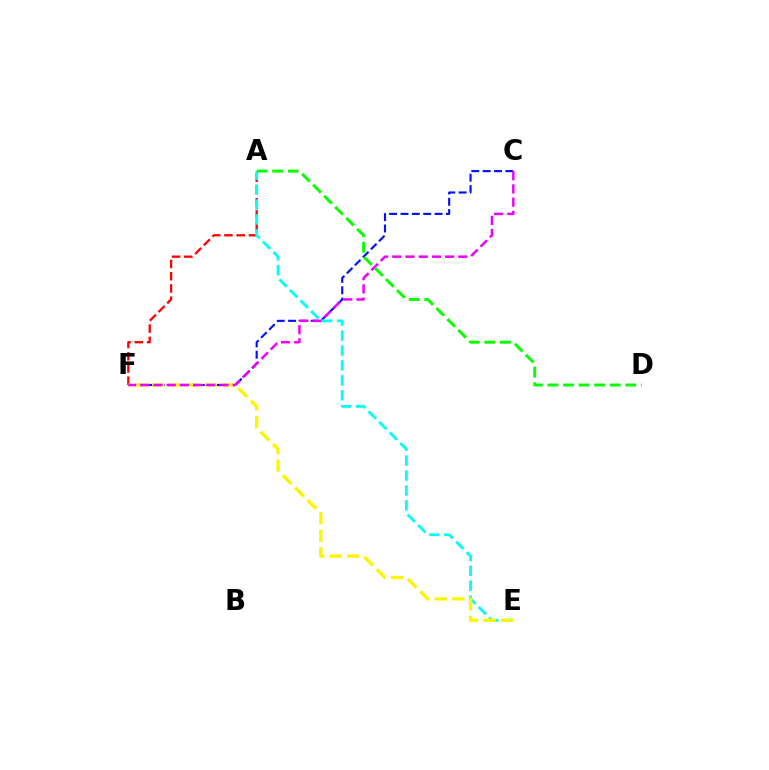{('C', 'F'): [{'color': '#0010ff', 'line_style': 'dashed', 'thickness': 1.54}, {'color': '#ee00ff', 'line_style': 'dashed', 'thickness': 1.79}], ('A', 'F'): [{'color': '#ff0000', 'line_style': 'dashed', 'thickness': 1.66}], ('A', 'E'): [{'color': '#00fff6', 'line_style': 'dashed', 'thickness': 2.03}], ('E', 'F'): [{'color': '#fcf500', 'line_style': 'dashed', 'thickness': 2.38}], ('A', 'D'): [{'color': '#08ff00', 'line_style': 'dashed', 'thickness': 2.11}]}